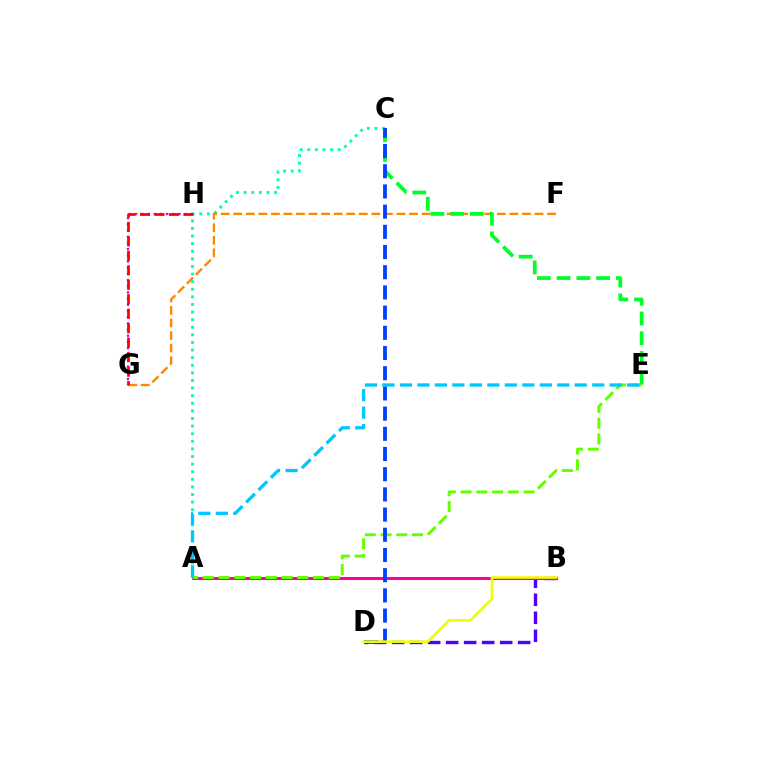{('A', 'C'): [{'color': '#00ffaf', 'line_style': 'dotted', 'thickness': 2.07}], ('G', 'H'): [{'color': '#d600ff', 'line_style': 'dotted', 'thickness': 1.68}, {'color': '#ff0000', 'line_style': 'dashed', 'thickness': 1.97}], ('F', 'G'): [{'color': '#ff8800', 'line_style': 'dashed', 'thickness': 1.71}], ('B', 'D'): [{'color': '#4f00ff', 'line_style': 'dashed', 'thickness': 2.45}, {'color': '#eeff00', 'line_style': 'solid', 'thickness': 1.88}], ('C', 'E'): [{'color': '#00ff27', 'line_style': 'dashed', 'thickness': 2.68}], ('A', 'B'): [{'color': '#ff00a0', 'line_style': 'solid', 'thickness': 2.18}], ('A', 'E'): [{'color': '#66ff00', 'line_style': 'dashed', 'thickness': 2.14}, {'color': '#00c7ff', 'line_style': 'dashed', 'thickness': 2.38}], ('C', 'D'): [{'color': '#003fff', 'line_style': 'dashed', 'thickness': 2.74}]}